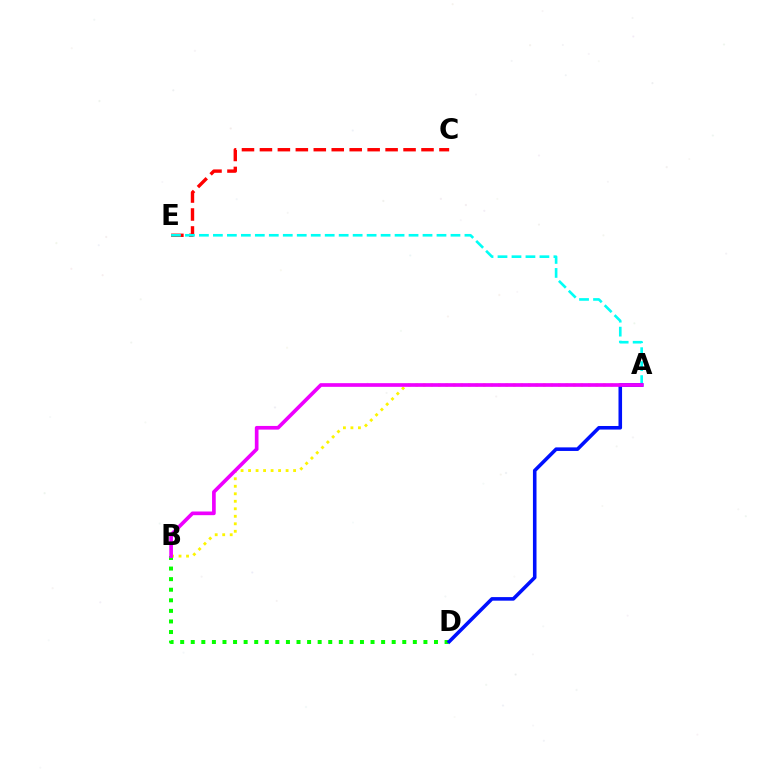{('A', 'B'): [{'color': '#fcf500', 'line_style': 'dotted', 'thickness': 2.04}, {'color': '#ee00ff', 'line_style': 'solid', 'thickness': 2.64}], ('B', 'D'): [{'color': '#08ff00', 'line_style': 'dotted', 'thickness': 2.87}], ('C', 'E'): [{'color': '#ff0000', 'line_style': 'dashed', 'thickness': 2.44}], ('A', 'E'): [{'color': '#00fff6', 'line_style': 'dashed', 'thickness': 1.9}], ('A', 'D'): [{'color': '#0010ff', 'line_style': 'solid', 'thickness': 2.57}]}